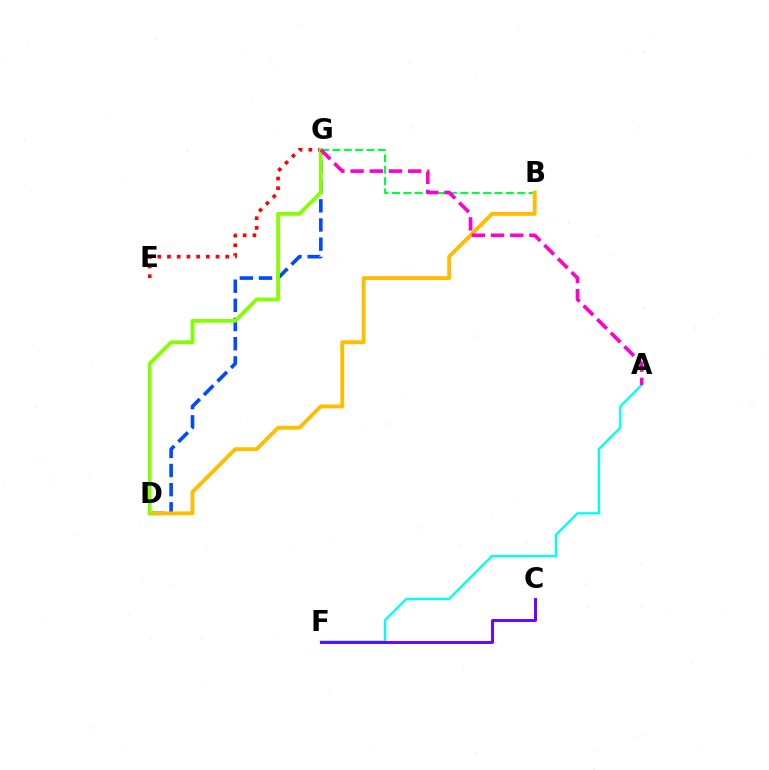{('B', 'G'): [{'color': '#00ff39', 'line_style': 'dashed', 'thickness': 1.55}], ('D', 'G'): [{'color': '#004bff', 'line_style': 'dashed', 'thickness': 2.6}, {'color': '#84ff00', 'line_style': 'solid', 'thickness': 2.7}], ('E', 'G'): [{'color': '#ff0000', 'line_style': 'dotted', 'thickness': 2.64}], ('B', 'D'): [{'color': '#ffbd00', 'line_style': 'solid', 'thickness': 2.78}], ('A', 'F'): [{'color': '#00fff6', 'line_style': 'solid', 'thickness': 1.69}], ('C', 'F'): [{'color': '#7200ff', 'line_style': 'solid', 'thickness': 2.11}], ('A', 'G'): [{'color': '#ff00cf', 'line_style': 'dashed', 'thickness': 2.61}]}